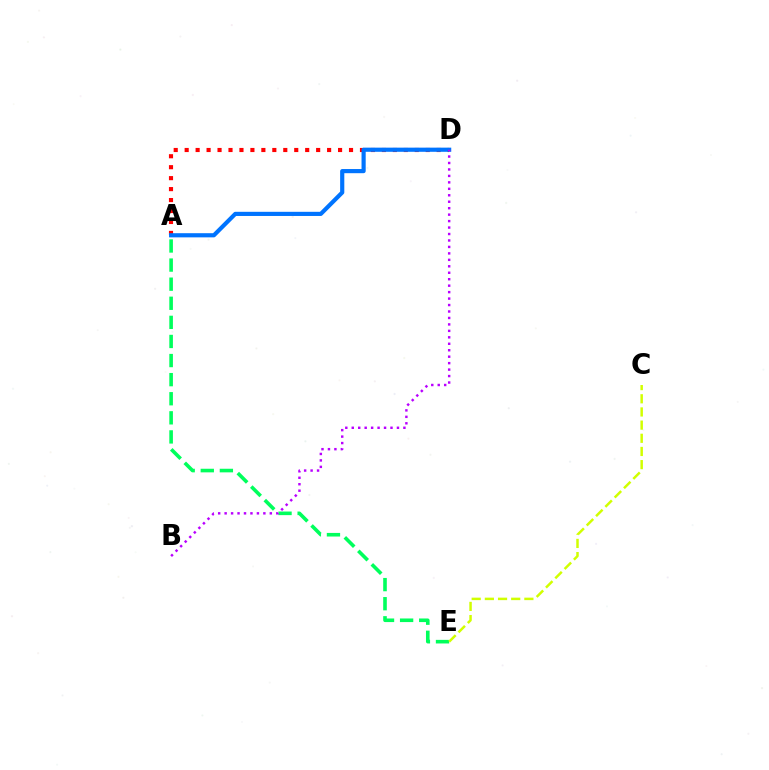{('A', 'E'): [{'color': '#00ff5c', 'line_style': 'dashed', 'thickness': 2.59}], ('A', 'D'): [{'color': '#ff0000', 'line_style': 'dotted', 'thickness': 2.98}, {'color': '#0074ff', 'line_style': 'solid', 'thickness': 3.0}], ('C', 'E'): [{'color': '#d1ff00', 'line_style': 'dashed', 'thickness': 1.79}], ('B', 'D'): [{'color': '#b900ff', 'line_style': 'dotted', 'thickness': 1.75}]}